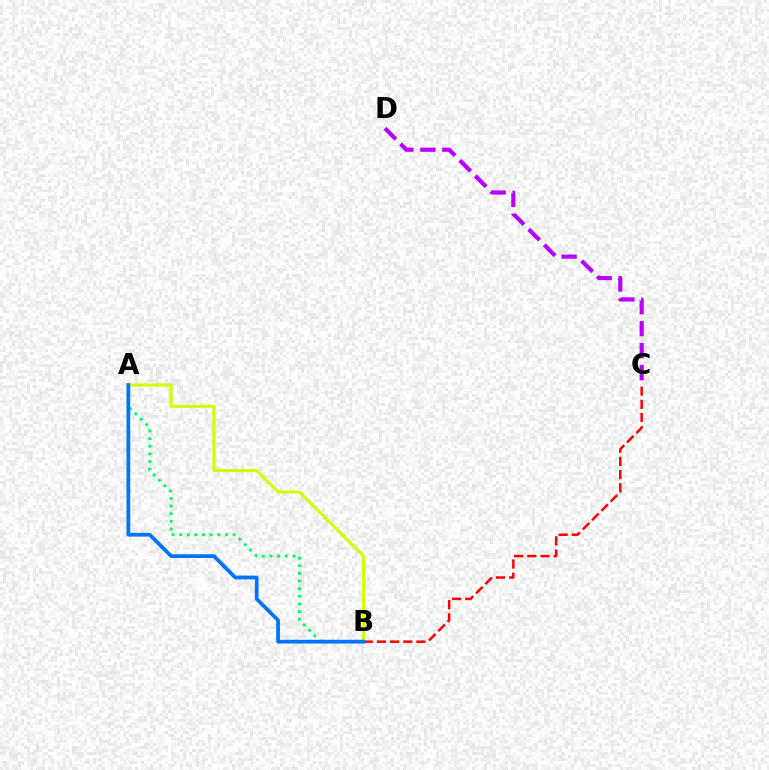{('B', 'C'): [{'color': '#ff0000', 'line_style': 'dashed', 'thickness': 1.79}], ('A', 'B'): [{'color': '#00ff5c', 'line_style': 'dotted', 'thickness': 2.07}, {'color': '#d1ff00', 'line_style': 'solid', 'thickness': 2.18}, {'color': '#0074ff', 'line_style': 'solid', 'thickness': 2.68}], ('C', 'D'): [{'color': '#b900ff', 'line_style': 'dashed', 'thickness': 2.99}]}